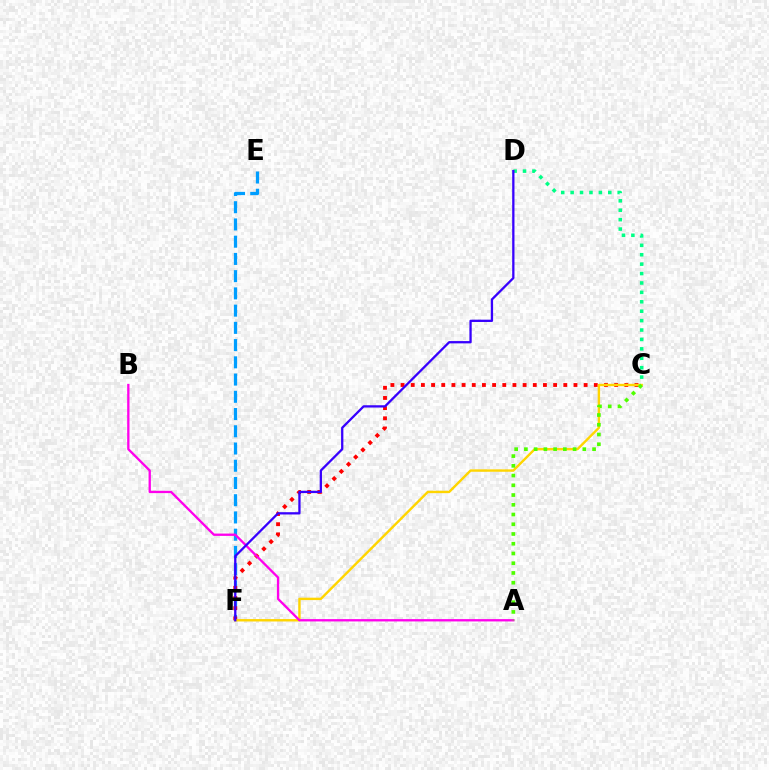{('E', 'F'): [{'color': '#009eff', 'line_style': 'dashed', 'thickness': 2.34}], ('C', 'D'): [{'color': '#00ff86', 'line_style': 'dotted', 'thickness': 2.56}], ('C', 'F'): [{'color': '#ff0000', 'line_style': 'dotted', 'thickness': 2.76}, {'color': '#ffd500', 'line_style': 'solid', 'thickness': 1.73}], ('A', 'B'): [{'color': '#ff00ed', 'line_style': 'solid', 'thickness': 1.67}], ('D', 'F'): [{'color': '#3700ff', 'line_style': 'solid', 'thickness': 1.65}], ('A', 'C'): [{'color': '#4fff00', 'line_style': 'dotted', 'thickness': 2.65}]}